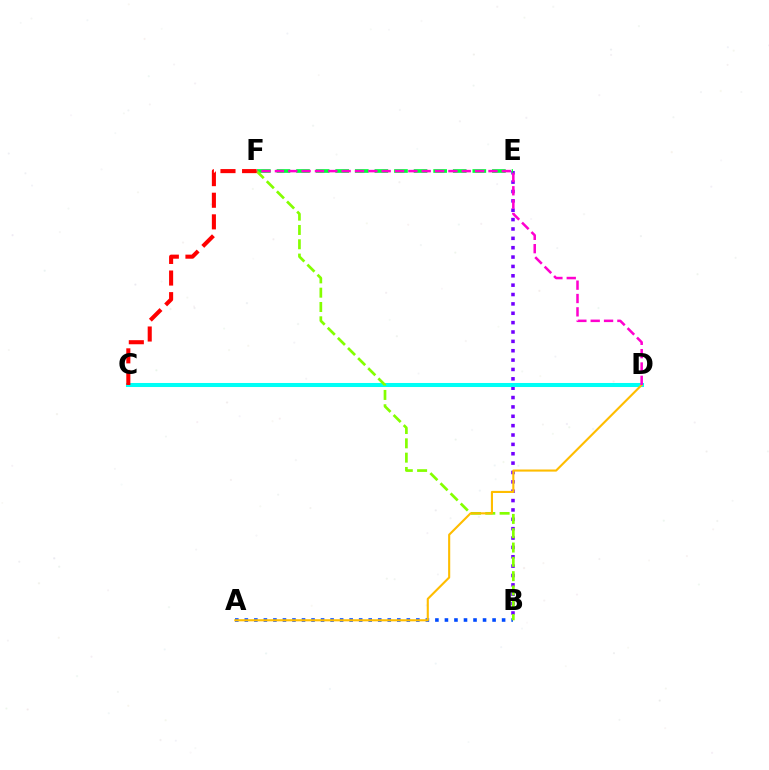{('B', 'E'): [{'color': '#7200ff', 'line_style': 'dotted', 'thickness': 2.54}], ('C', 'D'): [{'color': '#00fff6', 'line_style': 'solid', 'thickness': 2.91}], ('E', 'F'): [{'color': '#00ff39', 'line_style': 'dashed', 'thickness': 2.66}], ('A', 'B'): [{'color': '#004bff', 'line_style': 'dotted', 'thickness': 2.59}], ('B', 'F'): [{'color': '#84ff00', 'line_style': 'dashed', 'thickness': 1.94}], ('A', 'D'): [{'color': '#ffbd00', 'line_style': 'solid', 'thickness': 1.52}], ('D', 'F'): [{'color': '#ff00cf', 'line_style': 'dashed', 'thickness': 1.81}], ('C', 'F'): [{'color': '#ff0000', 'line_style': 'dashed', 'thickness': 2.94}]}